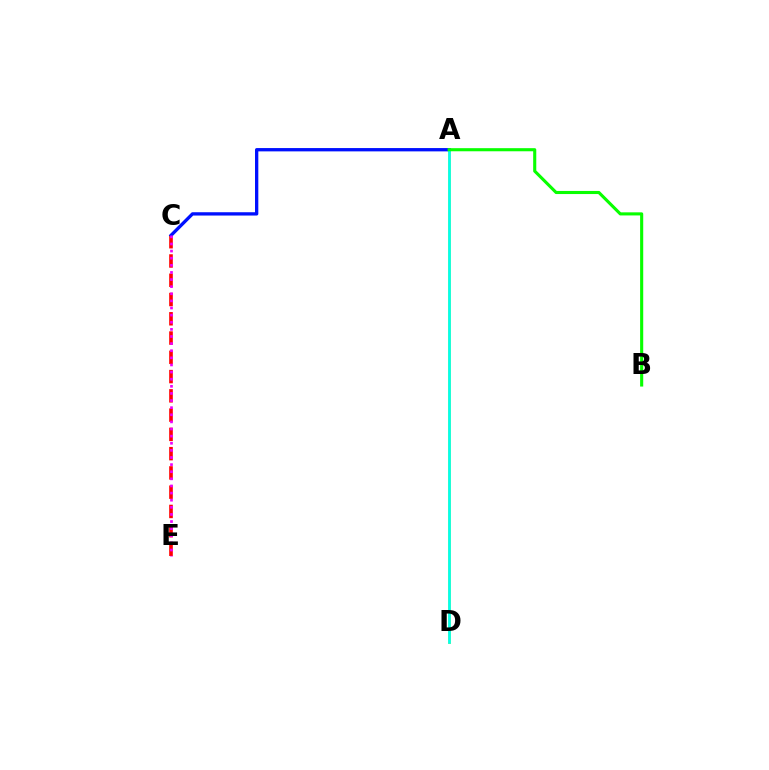{('A', 'D'): [{'color': '#fcf500', 'line_style': 'solid', 'thickness': 2.15}, {'color': '#00fff6', 'line_style': 'solid', 'thickness': 1.96}], ('C', 'E'): [{'color': '#ff0000', 'line_style': 'dashed', 'thickness': 2.62}, {'color': '#ee00ff', 'line_style': 'dotted', 'thickness': 1.93}], ('A', 'C'): [{'color': '#0010ff', 'line_style': 'solid', 'thickness': 2.38}], ('A', 'B'): [{'color': '#08ff00', 'line_style': 'solid', 'thickness': 2.23}]}